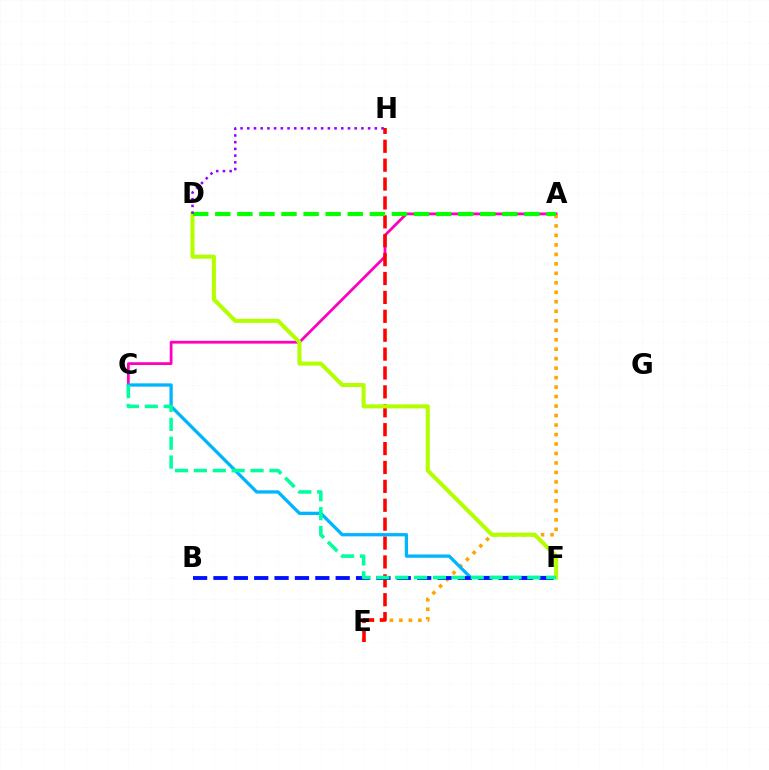{('A', 'C'): [{'color': '#ff00bd', 'line_style': 'solid', 'thickness': 2.01}], ('A', 'E'): [{'color': '#ffa500', 'line_style': 'dotted', 'thickness': 2.58}], ('E', 'H'): [{'color': '#ff0000', 'line_style': 'dashed', 'thickness': 2.57}], ('C', 'F'): [{'color': '#00b5ff', 'line_style': 'solid', 'thickness': 2.36}, {'color': '#00ff9d', 'line_style': 'dashed', 'thickness': 2.56}], ('D', 'F'): [{'color': '#b3ff00', 'line_style': 'solid', 'thickness': 2.93}], ('A', 'D'): [{'color': '#08ff00', 'line_style': 'dashed', 'thickness': 3.0}], ('B', 'F'): [{'color': '#0010ff', 'line_style': 'dashed', 'thickness': 2.77}], ('D', 'H'): [{'color': '#9b00ff', 'line_style': 'dotted', 'thickness': 1.82}]}